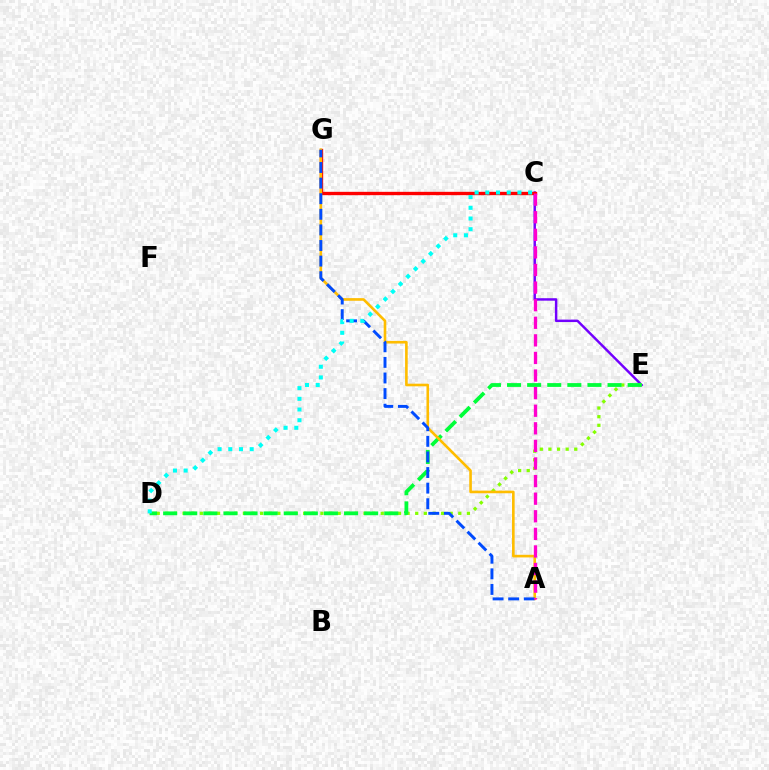{('C', 'E'): [{'color': '#7200ff', 'line_style': 'solid', 'thickness': 1.77}], ('D', 'E'): [{'color': '#84ff00', 'line_style': 'dotted', 'thickness': 2.34}, {'color': '#00ff39', 'line_style': 'dashed', 'thickness': 2.73}], ('C', 'G'): [{'color': '#ff0000', 'line_style': 'solid', 'thickness': 2.41}], ('A', 'G'): [{'color': '#ffbd00', 'line_style': 'solid', 'thickness': 1.89}, {'color': '#004bff', 'line_style': 'dashed', 'thickness': 2.12}], ('C', 'D'): [{'color': '#00fff6', 'line_style': 'dotted', 'thickness': 2.91}], ('A', 'C'): [{'color': '#ff00cf', 'line_style': 'dashed', 'thickness': 2.39}]}